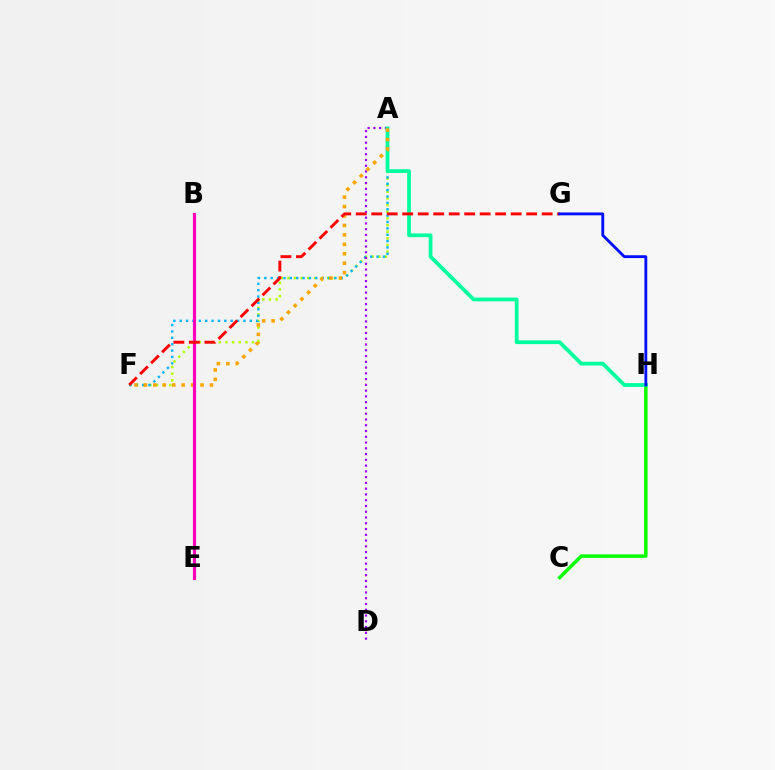{('A', 'F'): [{'color': '#b3ff00', 'line_style': 'dotted', 'thickness': 1.8}, {'color': '#00b5ff', 'line_style': 'dotted', 'thickness': 1.73}, {'color': '#ffa500', 'line_style': 'dotted', 'thickness': 2.56}], ('C', 'H'): [{'color': '#08ff00', 'line_style': 'solid', 'thickness': 2.49}], ('A', 'D'): [{'color': '#9b00ff', 'line_style': 'dotted', 'thickness': 1.57}], ('A', 'H'): [{'color': '#00ff9d', 'line_style': 'solid', 'thickness': 2.71}], ('B', 'E'): [{'color': '#ff00bd', 'line_style': 'solid', 'thickness': 2.28}], ('F', 'G'): [{'color': '#ff0000', 'line_style': 'dashed', 'thickness': 2.1}], ('G', 'H'): [{'color': '#0010ff', 'line_style': 'solid', 'thickness': 2.04}]}